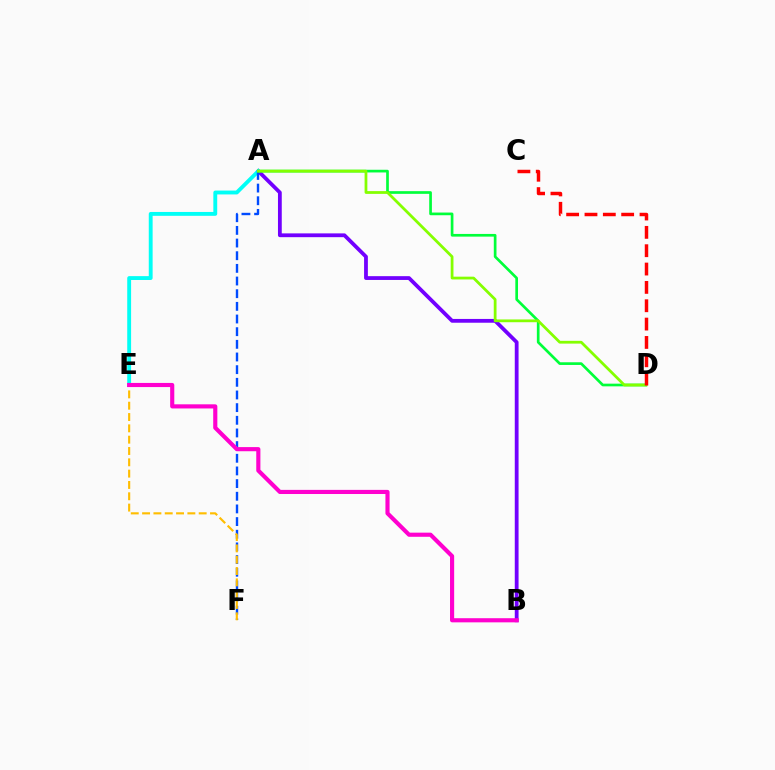{('A', 'B'): [{'color': '#7200ff', 'line_style': 'solid', 'thickness': 2.73}], ('A', 'E'): [{'color': '#00fff6', 'line_style': 'solid', 'thickness': 2.78}], ('A', 'F'): [{'color': '#004bff', 'line_style': 'dashed', 'thickness': 1.72}], ('A', 'D'): [{'color': '#00ff39', 'line_style': 'solid', 'thickness': 1.93}, {'color': '#84ff00', 'line_style': 'solid', 'thickness': 1.99}], ('E', 'F'): [{'color': '#ffbd00', 'line_style': 'dashed', 'thickness': 1.54}], ('C', 'D'): [{'color': '#ff0000', 'line_style': 'dashed', 'thickness': 2.49}], ('B', 'E'): [{'color': '#ff00cf', 'line_style': 'solid', 'thickness': 2.98}]}